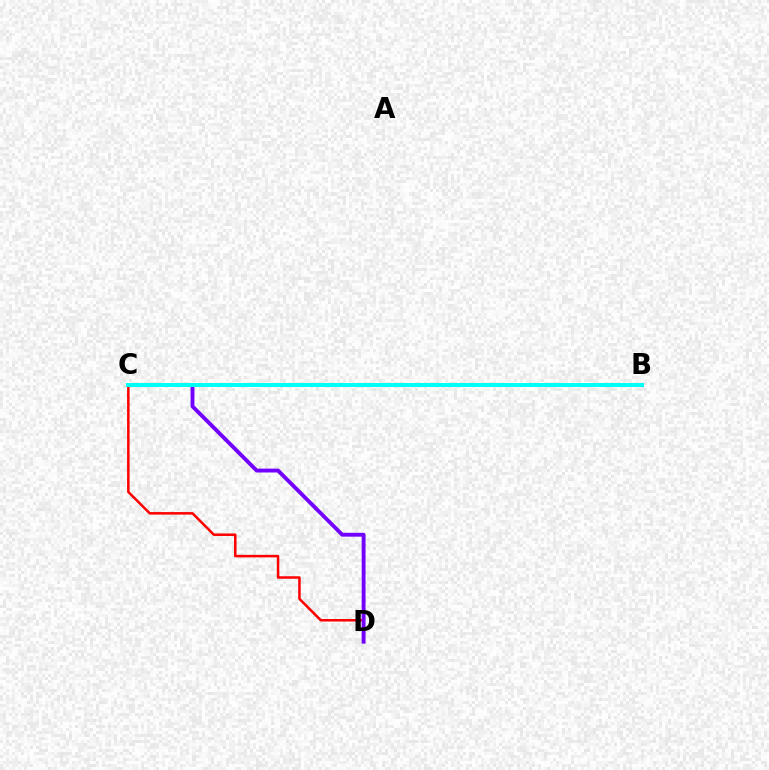{('C', 'D'): [{'color': '#ff0000', 'line_style': 'solid', 'thickness': 1.81}, {'color': '#7200ff', 'line_style': 'solid', 'thickness': 2.79}], ('B', 'C'): [{'color': '#84ff00', 'line_style': 'dotted', 'thickness': 1.86}, {'color': '#00fff6', 'line_style': 'solid', 'thickness': 2.91}]}